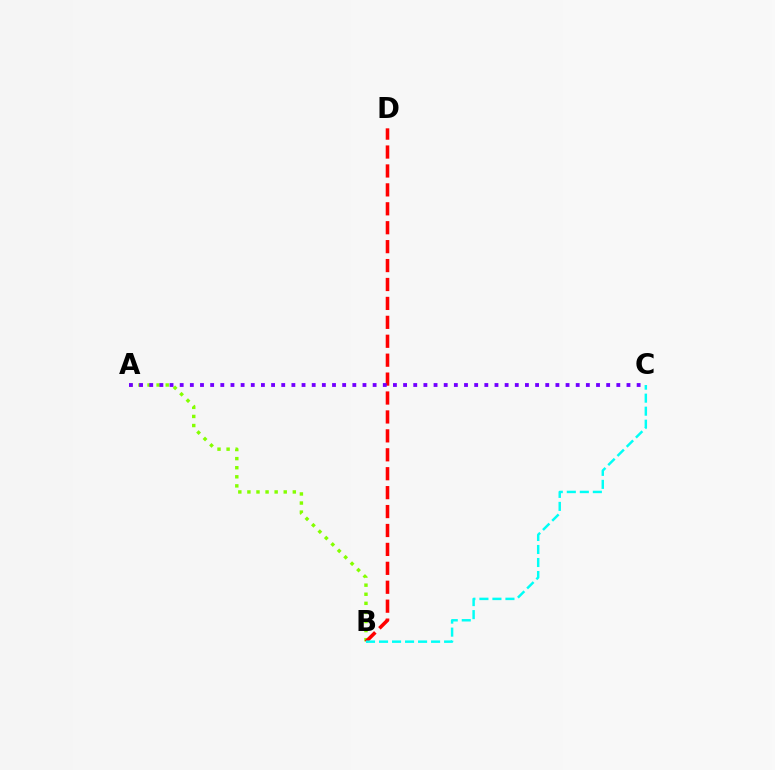{('A', 'B'): [{'color': '#84ff00', 'line_style': 'dotted', 'thickness': 2.47}], ('B', 'D'): [{'color': '#ff0000', 'line_style': 'dashed', 'thickness': 2.57}], ('A', 'C'): [{'color': '#7200ff', 'line_style': 'dotted', 'thickness': 2.76}], ('B', 'C'): [{'color': '#00fff6', 'line_style': 'dashed', 'thickness': 1.77}]}